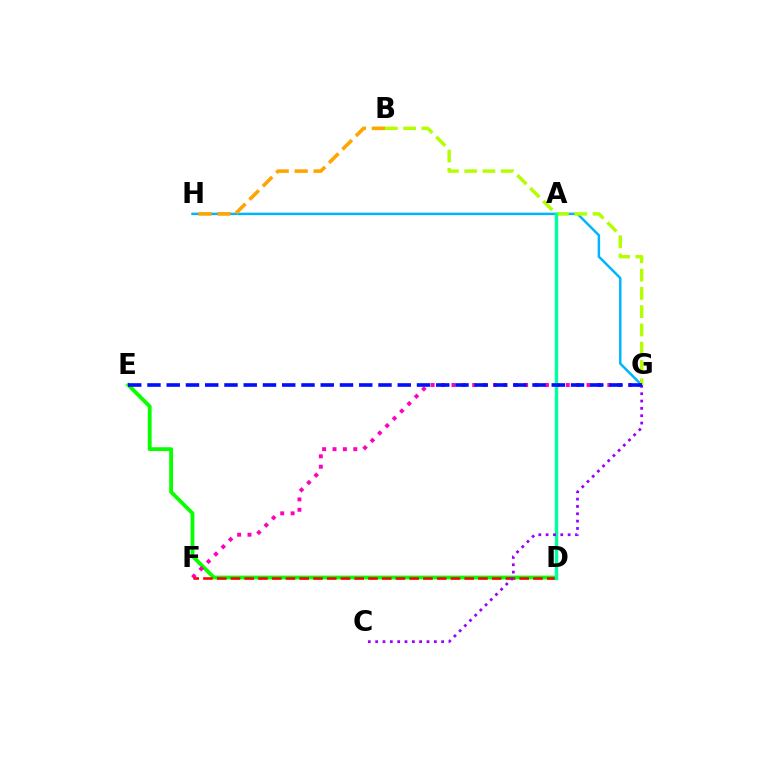{('G', 'H'): [{'color': '#00b5ff', 'line_style': 'solid', 'thickness': 1.78}], ('B', 'H'): [{'color': '#ffa500', 'line_style': 'dashed', 'thickness': 2.58}], ('D', 'E'): [{'color': '#08ff00', 'line_style': 'solid', 'thickness': 2.75}], ('B', 'G'): [{'color': '#b3ff00', 'line_style': 'dashed', 'thickness': 2.48}], ('F', 'G'): [{'color': '#ff00bd', 'line_style': 'dotted', 'thickness': 2.82}], ('D', 'F'): [{'color': '#ff0000', 'line_style': 'dashed', 'thickness': 1.87}], ('A', 'D'): [{'color': '#00ff9d', 'line_style': 'solid', 'thickness': 2.45}], ('C', 'G'): [{'color': '#9b00ff', 'line_style': 'dotted', 'thickness': 1.99}], ('E', 'G'): [{'color': '#0010ff', 'line_style': 'dashed', 'thickness': 2.62}]}